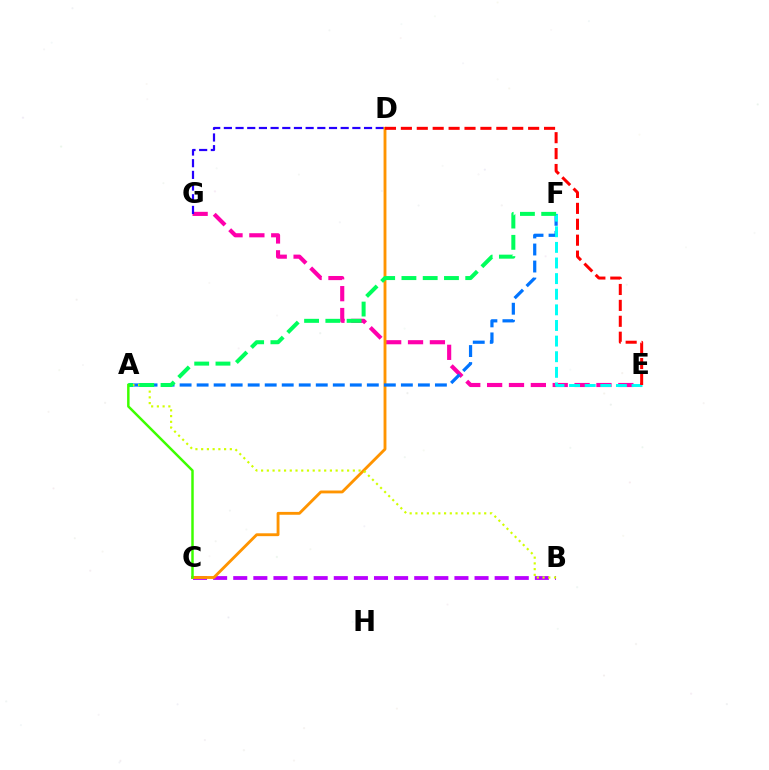{('E', 'G'): [{'color': '#ff00ac', 'line_style': 'dashed', 'thickness': 2.97}], ('B', 'C'): [{'color': '#b900ff', 'line_style': 'dashed', 'thickness': 2.73}], ('D', 'G'): [{'color': '#2500ff', 'line_style': 'dashed', 'thickness': 1.59}], ('C', 'D'): [{'color': '#ff9400', 'line_style': 'solid', 'thickness': 2.06}], ('A', 'F'): [{'color': '#0074ff', 'line_style': 'dashed', 'thickness': 2.31}, {'color': '#00ff5c', 'line_style': 'dashed', 'thickness': 2.89}], ('A', 'B'): [{'color': '#d1ff00', 'line_style': 'dotted', 'thickness': 1.56}], ('E', 'F'): [{'color': '#00fff6', 'line_style': 'dashed', 'thickness': 2.12}], ('A', 'C'): [{'color': '#3dff00', 'line_style': 'solid', 'thickness': 1.79}], ('D', 'E'): [{'color': '#ff0000', 'line_style': 'dashed', 'thickness': 2.16}]}